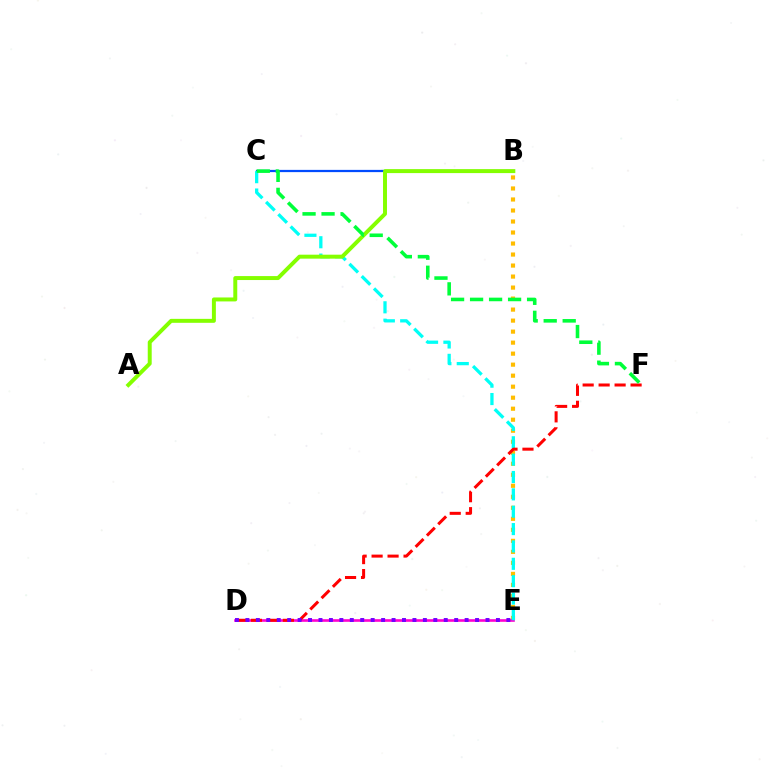{('B', 'C'): [{'color': '#004bff', 'line_style': 'solid', 'thickness': 1.62}], ('B', 'E'): [{'color': '#ffbd00', 'line_style': 'dotted', 'thickness': 2.99}], ('D', 'E'): [{'color': '#ff00cf', 'line_style': 'solid', 'thickness': 1.9}, {'color': '#7200ff', 'line_style': 'dotted', 'thickness': 2.84}], ('C', 'E'): [{'color': '#00fff6', 'line_style': 'dashed', 'thickness': 2.36}], ('D', 'F'): [{'color': '#ff0000', 'line_style': 'dashed', 'thickness': 2.17}], ('A', 'B'): [{'color': '#84ff00', 'line_style': 'solid', 'thickness': 2.85}], ('C', 'F'): [{'color': '#00ff39', 'line_style': 'dashed', 'thickness': 2.58}]}